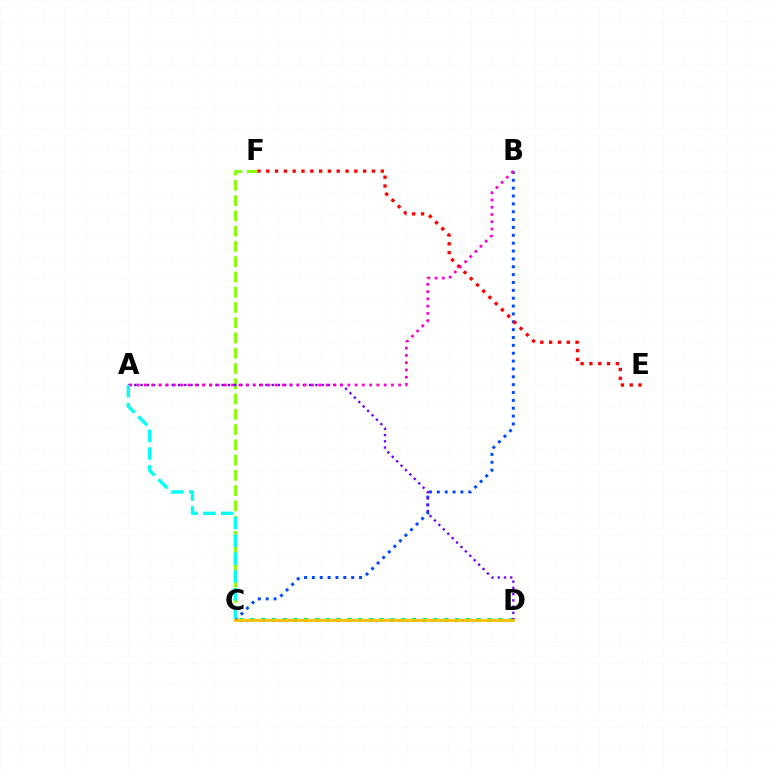{('B', 'C'): [{'color': '#004bff', 'line_style': 'dotted', 'thickness': 2.14}], ('E', 'F'): [{'color': '#ff0000', 'line_style': 'dotted', 'thickness': 2.39}], ('C', 'F'): [{'color': '#84ff00', 'line_style': 'dashed', 'thickness': 2.07}], ('C', 'D'): [{'color': '#00ff39', 'line_style': 'dotted', 'thickness': 2.93}, {'color': '#ffbd00', 'line_style': 'solid', 'thickness': 1.96}], ('A', 'D'): [{'color': '#7200ff', 'line_style': 'dotted', 'thickness': 1.7}], ('A', 'B'): [{'color': '#ff00cf', 'line_style': 'dotted', 'thickness': 1.97}], ('A', 'C'): [{'color': '#00fff6', 'line_style': 'dashed', 'thickness': 2.42}]}